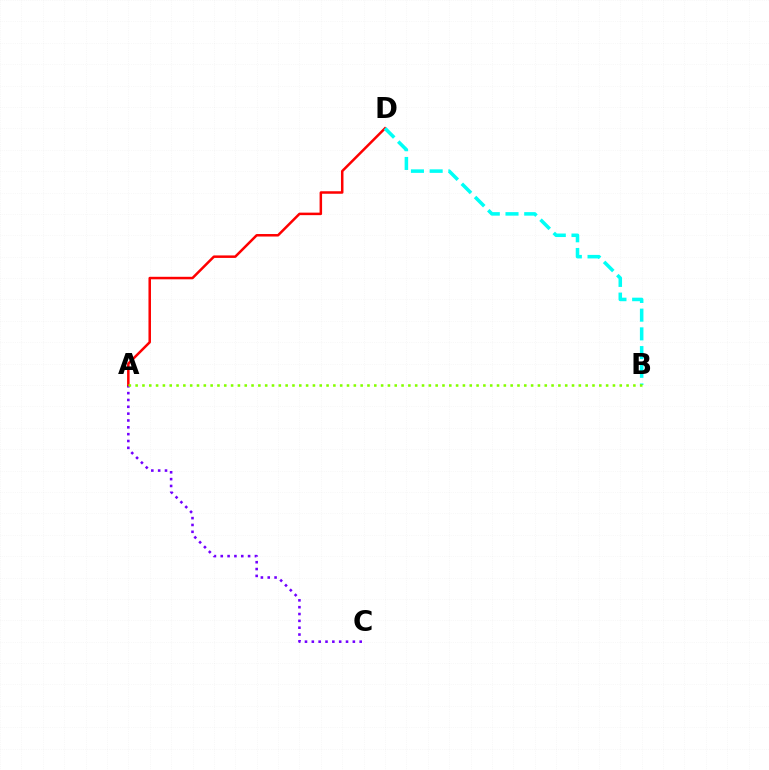{('A', 'C'): [{'color': '#7200ff', 'line_style': 'dotted', 'thickness': 1.86}], ('A', 'D'): [{'color': '#ff0000', 'line_style': 'solid', 'thickness': 1.8}], ('B', 'D'): [{'color': '#00fff6', 'line_style': 'dashed', 'thickness': 2.54}], ('A', 'B'): [{'color': '#84ff00', 'line_style': 'dotted', 'thickness': 1.85}]}